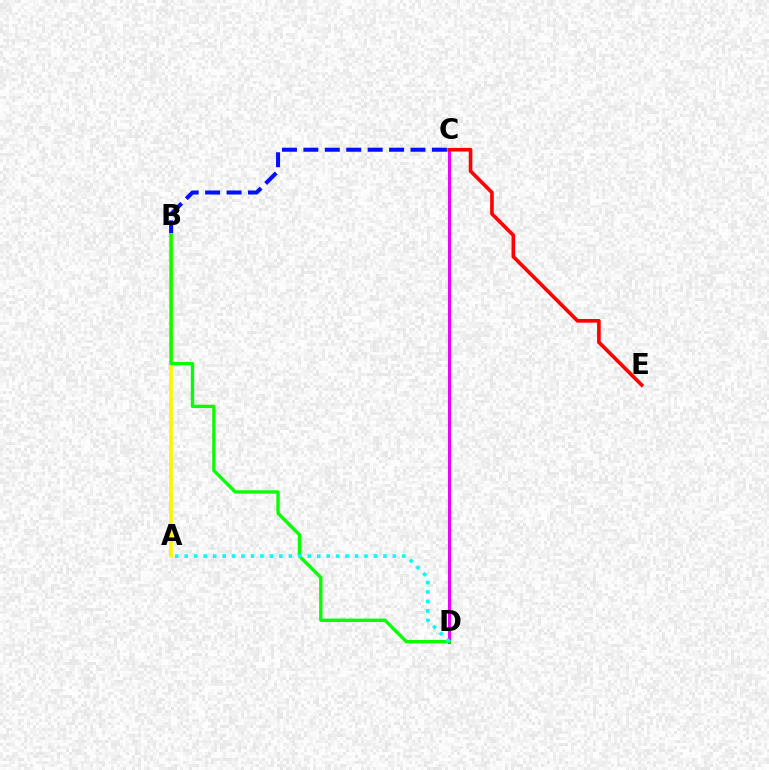{('C', 'D'): [{'color': '#ee00ff', 'line_style': 'solid', 'thickness': 2.21}], ('B', 'C'): [{'color': '#0010ff', 'line_style': 'dashed', 'thickness': 2.91}], ('C', 'E'): [{'color': '#ff0000', 'line_style': 'solid', 'thickness': 2.62}], ('A', 'B'): [{'color': '#fcf500', 'line_style': 'solid', 'thickness': 2.61}], ('B', 'D'): [{'color': '#08ff00', 'line_style': 'solid', 'thickness': 2.43}], ('A', 'D'): [{'color': '#00fff6', 'line_style': 'dotted', 'thickness': 2.57}]}